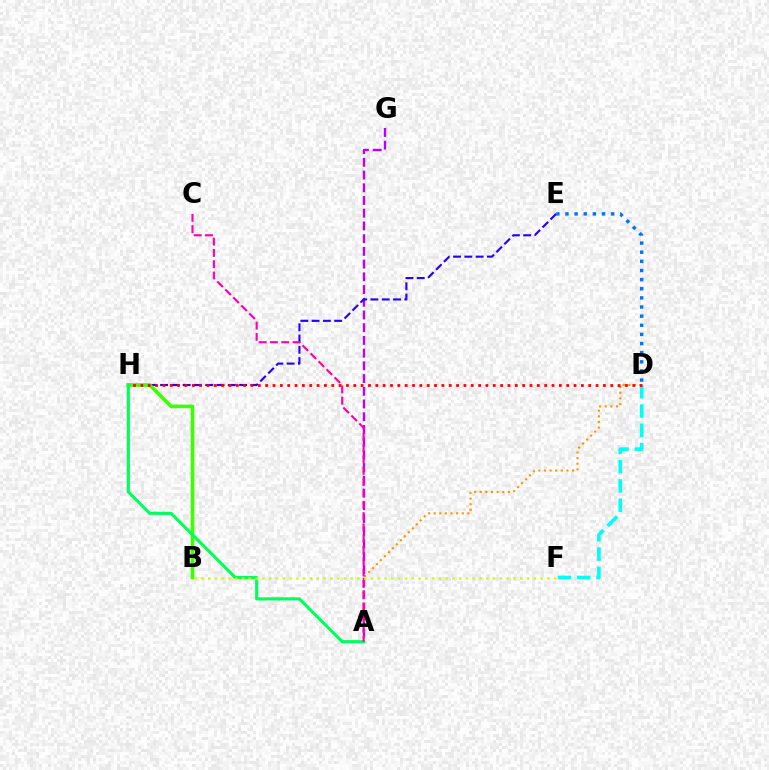{('D', 'F'): [{'color': '#00fff6', 'line_style': 'dashed', 'thickness': 2.62}], ('A', 'G'): [{'color': '#b900ff', 'line_style': 'dashed', 'thickness': 1.73}], ('E', 'H'): [{'color': '#2500ff', 'line_style': 'dashed', 'thickness': 1.53}], ('B', 'H'): [{'color': '#3dff00', 'line_style': 'solid', 'thickness': 2.61}], ('D', 'E'): [{'color': '#0074ff', 'line_style': 'dotted', 'thickness': 2.48}], ('A', 'H'): [{'color': '#00ff5c', 'line_style': 'solid', 'thickness': 2.25}], ('A', 'D'): [{'color': '#ff9400', 'line_style': 'dotted', 'thickness': 1.53}], ('B', 'F'): [{'color': '#d1ff00', 'line_style': 'dotted', 'thickness': 1.84}], ('A', 'C'): [{'color': '#ff00ac', 'line_style': 'dashed', 'thickness': 1.53}], ('D', 'H'): [{'color': '#ff0000', 'line_style': 'dotted', 'thickness': 1.99}]}